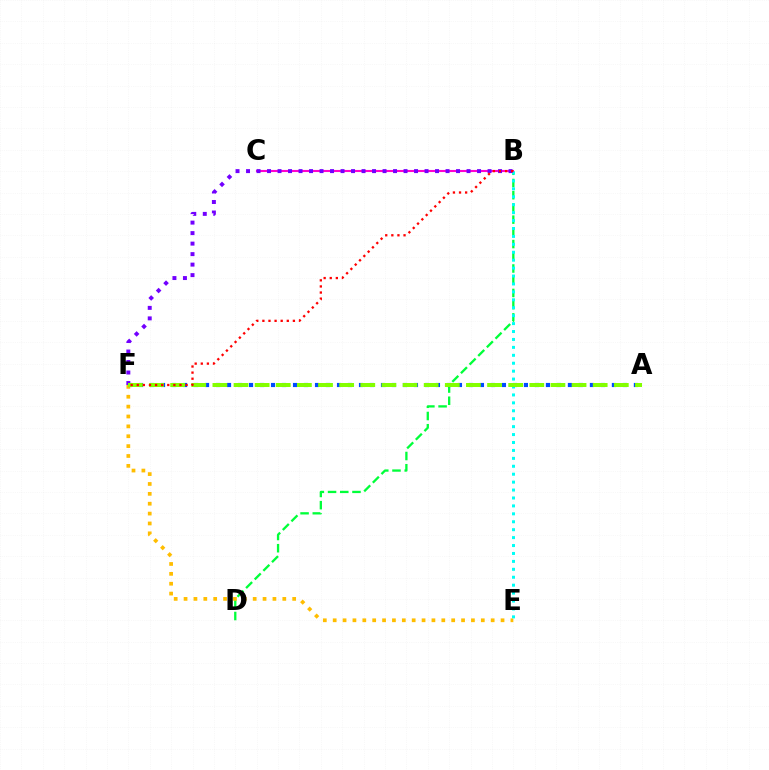{('B', 'D'): [{'color': '#00ff39', 'line_style': 'dashed', 'thickness': 1.66}], ('E', 'F'): [{'color': '#ffbd00', 'line_style': 'dotted', 'thickness': 2.68}], ('B', 'C'): [{'color': '#ff00cf', 'line_style': 'solid', 'thickness': 1.51}], ('B', 'E'): [{'color': '#00fff6', 'line_style': 'dotted', 'thickness': 2.15}], ('B', 'F'): [{'color': '#7200ff', 'line_style': 'dotted', 'thickness': 2.85}, {'color': '#ff0000', 'line_style': 'dotted', 'thickness': 1.66}], ('A', 'F'): [{'color': '#004bff', 'line_style': 'dotted', 'thickness': 2.99}, {'color': '#84ff00', 'line_style': 'dashed', 'thickness': 2.87}]}